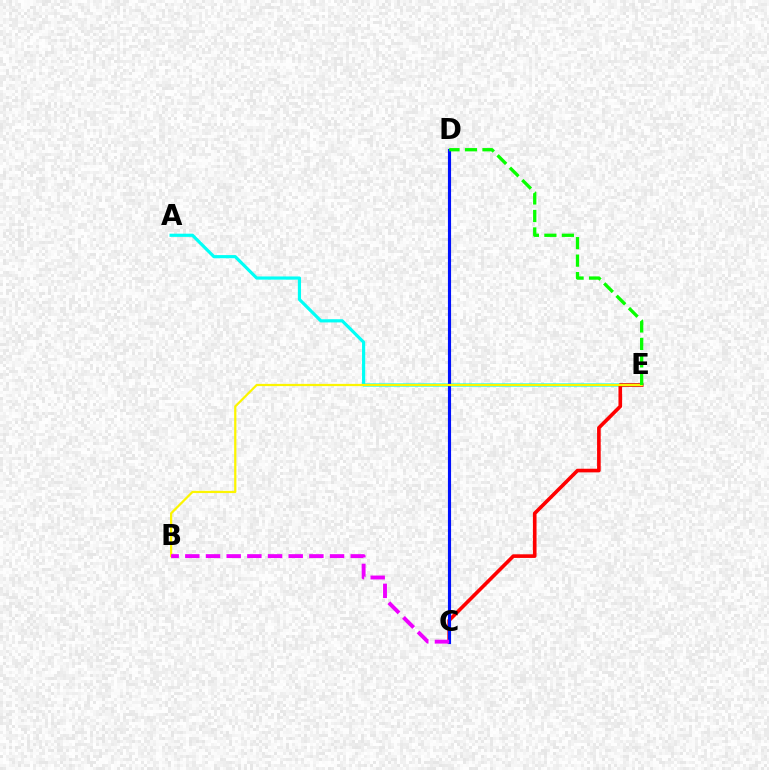{('A', 'E'): [{'color': '#00fff6', 'line_style': 'solid', 'thickness': 2.29}], ('C', 'E'): [{'color': '#ff0000', 'line_style': 'solid', 'thickness': 2.61}], ('C', 'D'): [{'color': '#0010ff', 'line_style': 'solid', 'thickness': 2.26}], ('B', 'E'): [{'color': '#fcf500', 'line_style': 'solid', 'thickness': 1.61}], ('D', 'E'): [{'color': '#08ff00', 'line_style': 'dashed', 'thickness': 2.38}], ('B', 'C'): [{'color': '#ee00ff', 'line_style': 'dashed', 'thickness': 2.81}]}